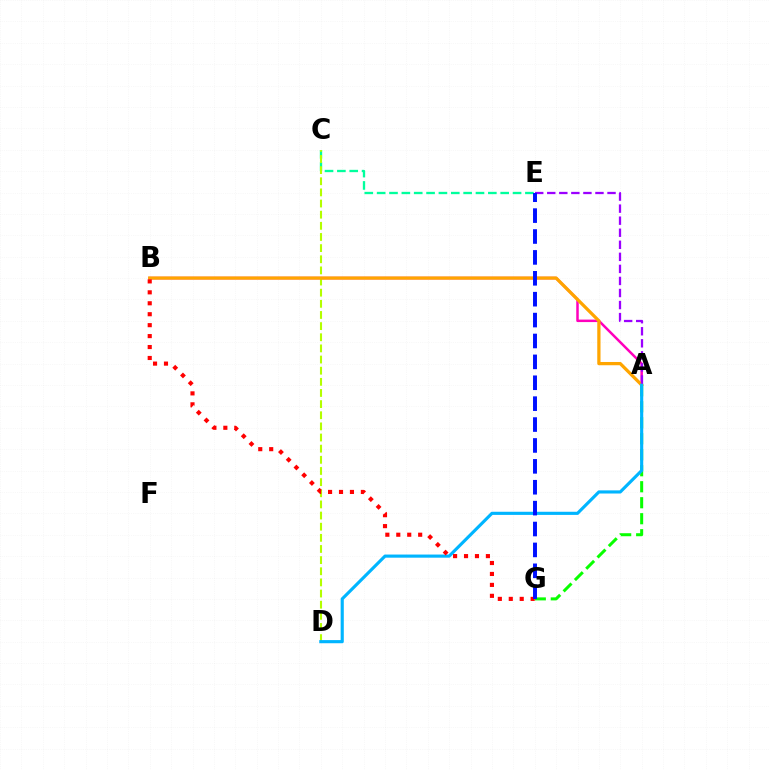{('A', 'B'): [{'color': '#ff00bd', 'line_style': 'solid', 'thickness': 1.8}, {'color': '#ffa500', 'line_style': 'solid', 'thickness': 2.34}], ('C', 'E'): [{'color': '#00ff9d', 'line_style': 'dashed', 'thickness': 1.68}], ('C', 'D'): [{'color': '#b3ff00', 'line_style': 'dashed', 'thickness': 1.51}], ('A', 'G'): [{'color': '#08ff00', 'line_style': 'dashed', 'thickness': 2.17}], ('A', 'D'): [{'color': '#00b5ff', 'line_style': 'solid', 'thickness': 2.26}], ('B', 'G'): [{'color': '#ff0000', 'line_style': 'dotted', 'thickness': 2.97}], ('A', 'E'): [{'color': '#9b00ff', 'line_style': 'dashed', 'thickness': 1.64}], ('E', 'G'): [{'color': '#0010ff', 'line_style': 'dashed', 'thickness': 2.84}]}